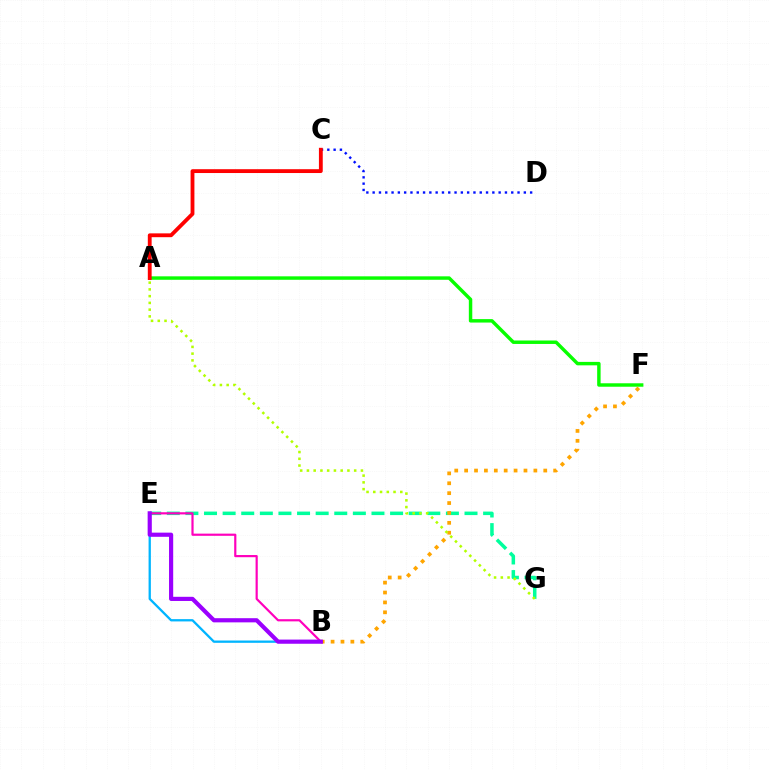{('A', 'F'): [{'color': '#08ff00', 'line_style': 'solid', 'thickness': 2.48}], ('C', 'D'): [{'color': '#0010ff', 'line_style': 'dotted', 'thickness': 1.71}], ('E', 'G'): [{'color': '#00ff9d', 'line_style': 'dashed', 'thickness': 2.53}], ('B', 'E'): [{'color': '#00b5ff', 'line_style': 'solid', 'thickness': 1.66}, {'color': '#ff00bd', 'line_style': 'solid', 'thickness': 1.57}, {'color': '#9b00ff', 'line_style': 'solid', 'thickness': 3.0}], ('B', 'F'): [{'color': '#ffa500', 'line_style': 'dotted', 'thickness': 2.69}], ('A', 'C'): [{'color': '#ff0000', 'line_style': 'solid', 'thickness': 2.76}], ('A', 'G'): [{'color': '#b3ff00', 'line_style': 'dotted', 'thickness': 1.83}]}